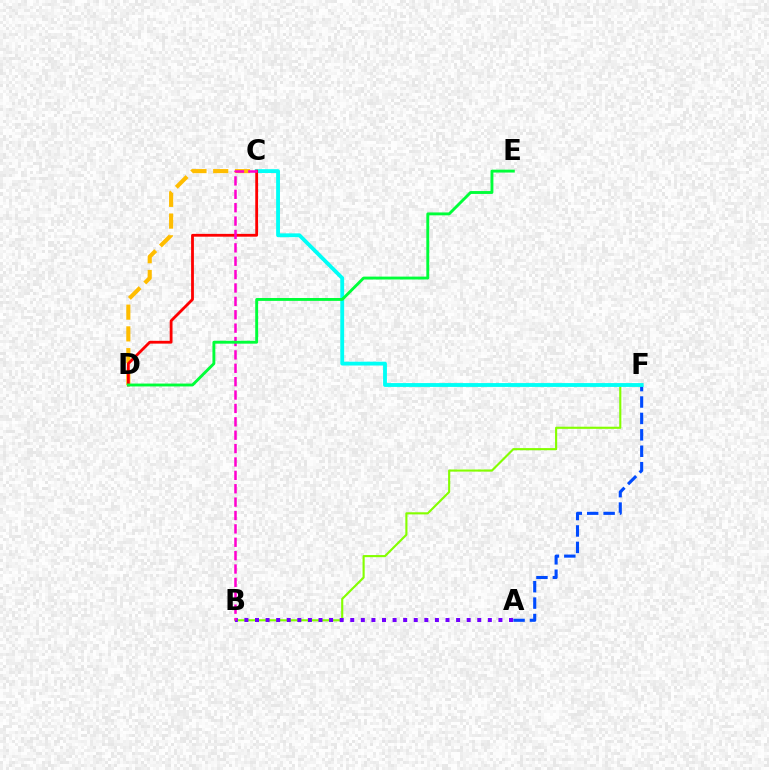{('A', 'F'): [{'color': '#004bff', 'line_style': 'dashed', 'thickness': 2.23}], ('C', 'D'): [{'color': '#ffbd00', 'line_style': 'dashed', 'thickness': 2.96}, {'color': '#ff0000', 'line_style': 'solid', 'thickness': 2.02}], ('B', 'F'): [{'color': '#84ff00', 'line_style': 'solid', 'thickness': 1.53}], ('A', 'B'): [{'color': '#7200ff', 'line_style': 'dotted', 'thickness': 2.88}], ('C', 'F'): [{'color': '#00fff6', 'line_style': 'solid', 'thickness': 2.76}], ('B', 'C'): [{'color': '#ff00cf', 'line_style': 'dashed', 'thickness': 1.82}], ('D', 'E'): [{'color': '#00ff39', 'line_style': 'solid', 'thickness': 2.08}]}